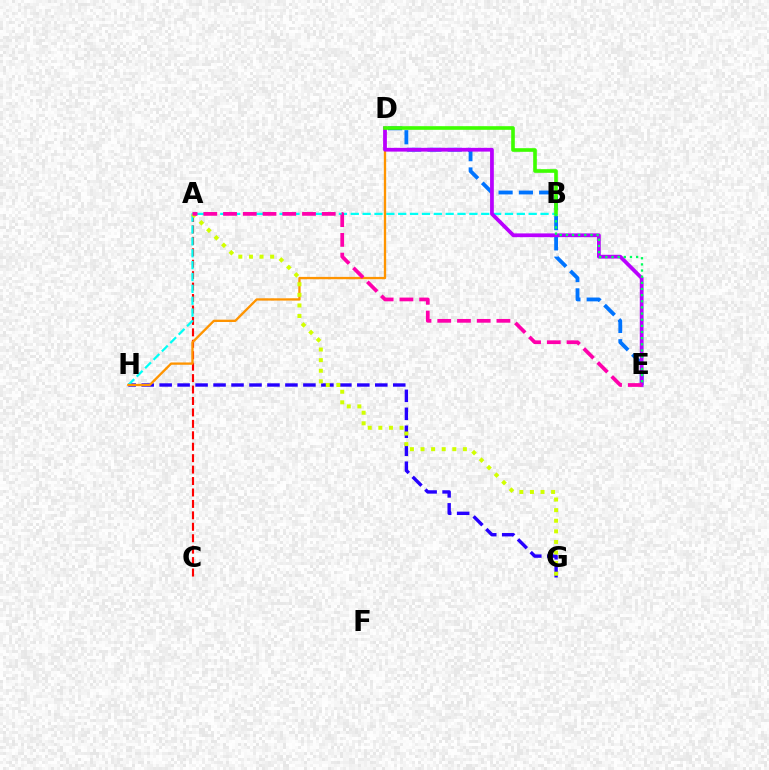{('D', 'E'): [{'color': '#0074ff', 'line_style': 'dashed', 'thickness': 2.75}, {'color': '#b900ff', 'line_style': 'solid', 'thickness': 2.7}], ('G', 'H'): [{'color': '#2500ff', 'line_style': 'dashed', 'thickness': 2.44}], ('A', 'C'): [{'color': '#ff0000', 'line_style': 'dashed', 'thickness': 1.55}], ('B', 'H'): [{'color': '#00fff6', 'line_style': 'dashed', 'thickness': 1.61}], ('D', 'H'): [{'color': '#ff9400', 'line_style': 'solid', 'thickness': 1.67}], ('A', 'G'): [{'color': '#d1ff00', 'line_style': 'dotted', 'thickness': 2.88}], ('B', 'D'): [{'color': '#3dff00', 'line_style': 'solid', 'thickness': 2.62}], ('B', 'E'): [{'color': '#00ff5c', 'line_style': 'dotted', 'thickness': 1.67}], ('A', 'E'): [{'color': '#ff00ac', 'line_style': 'dashed', 'thickness': 2.68}]}